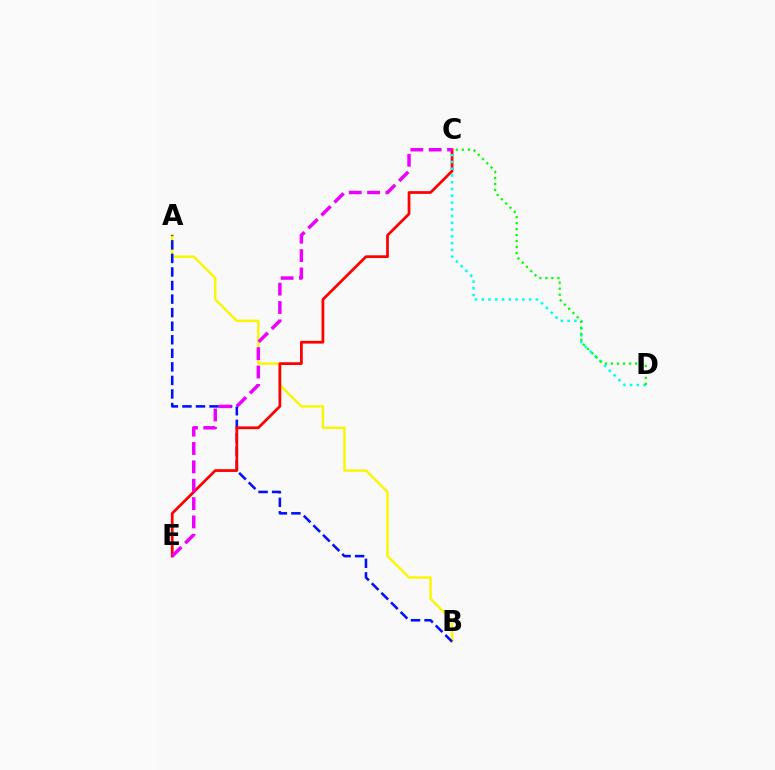{('A', 'B'): [{'color': '#fcf500', 'line_style': 'solid', 'thickness': 1.73}, {'color': '#0010ff', 'line_style': 'dashed', 'thickness': 1.84}], ('C', 'E'): [{'color': '#ff0000', 'line_style': 'solid', 'thickness': 1.98}, {'color': '#ee00ff', 'line_style': 'dashed', 'thickness': 2.49}], ('C', 'D'): [{'color': '#00fff6', 'line_style': 'dotted', 'thickness': 1.84}, {'color': '#08ff00', 'line_style': 'dotted', 'thickness': 1.63}]}